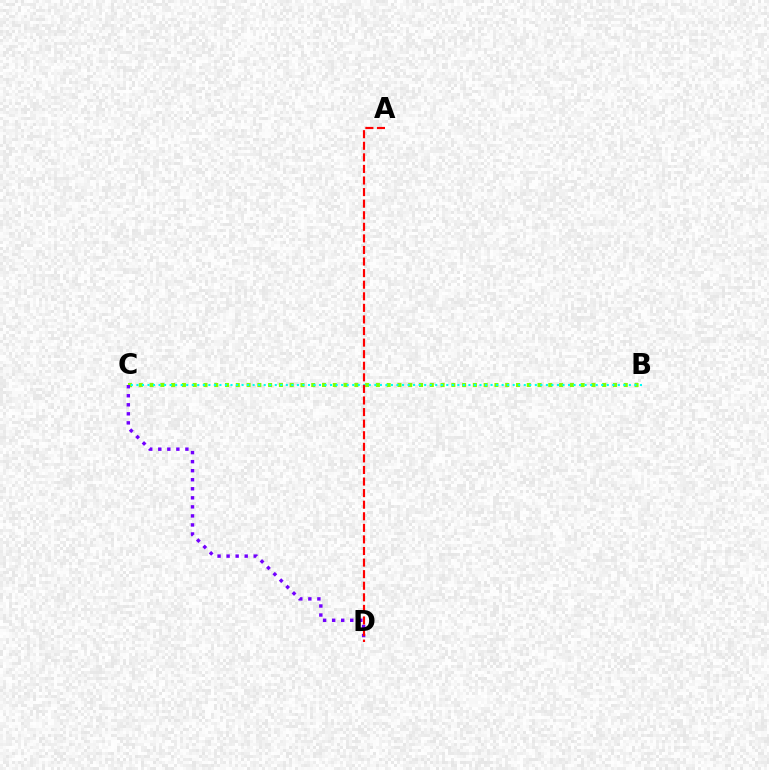{('B', 'C'): [{'color': '#84ff00', 'line_style': 'dotted', 'thickness': 2.93}, {'color': '#00fff6', 'line_style': 'dotted', 'thickness': 1.5}], ('C', 'D'): [{'color': '#7200ff', 'line_style': 'dotted', 'thickness': 2.46}], ('A', 'D'): [{'color': '#ff0000', 'line_style': 'dashed', 'thickness': 1.57}]}